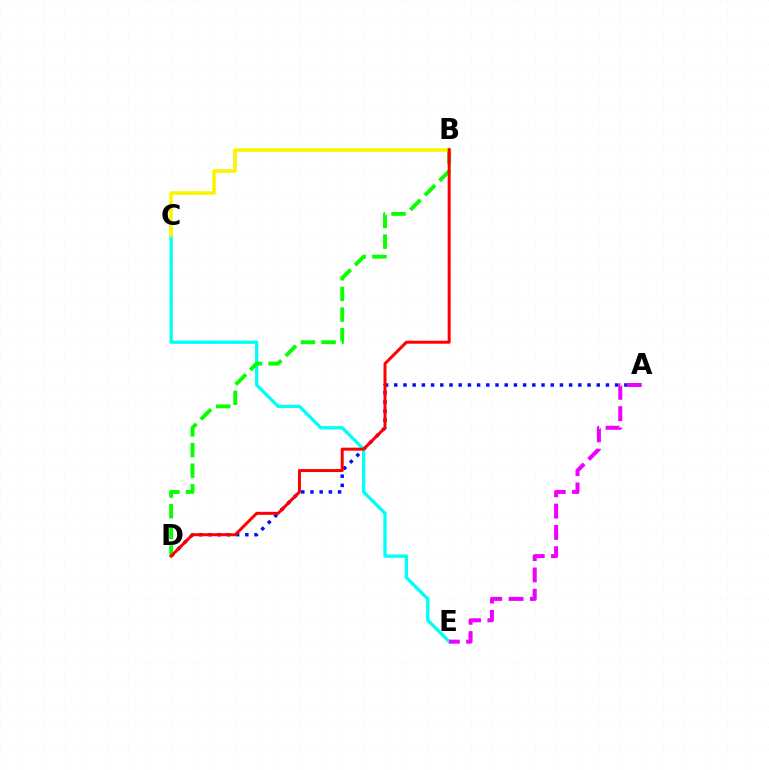{('A', 'D'): [{'color': '#0010ff', 'line_style': 'dotted', 'thickness': 2.5}], ('C', 'E'): [{'color': '#00fff6', 'line_style': 'solid', 'thickness': 2.39}], ('B', 'D'): [{'color': '#08ff00', 'line_style': 'dashed', 'thickness': 2.8}, {'color': '#ff0000', 'line_style': 'solid', 'thickness': 2.16}], ('A', 'E'): [{'color': '#ee00ff', 'line_style': 'dashed', 'thickness': 2.89}], ('B', 'C'): [{'color': '#fcf500', 'line_style': 'solid', 'thickness': 2.58}]}